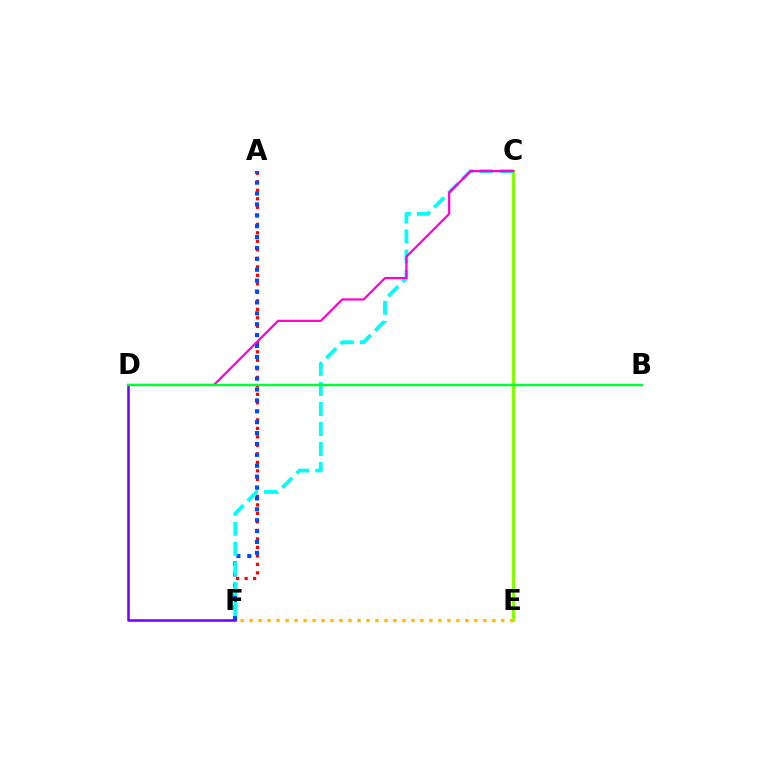{('C', 'E'): [{'color': '#84ff00', 'line_style': 'solid', 'thickness': 2.26}], ('E', 'F'): [{'color': '#ffbd00', 'line_style': 'dotted', 'thickness': 2.44}], ('A', 'F'): [{'color': '#ff0000', 'line_style': 'dotted', 'thickness': 2.31}, {'color': '#004bff', 'line_style': 'dotted', 'thickness': 2.96}], ('C', 'F'): [{'color': '#00fff6', 'line_style': 'dashed', 'thickness': 2.72}], ('D', 'F'): [{'color': '#7200ff', 'line_style': 'solid', 'thickness': 1.82}], ('C', 'D'): [{'color': '#ff00cf', 'line_style': 'solid', 'thickness': 1.58}], ('B', 'D'): [{'color': '#00ff39', 'line_style': 'solid', 'thickness': 1.76}]}